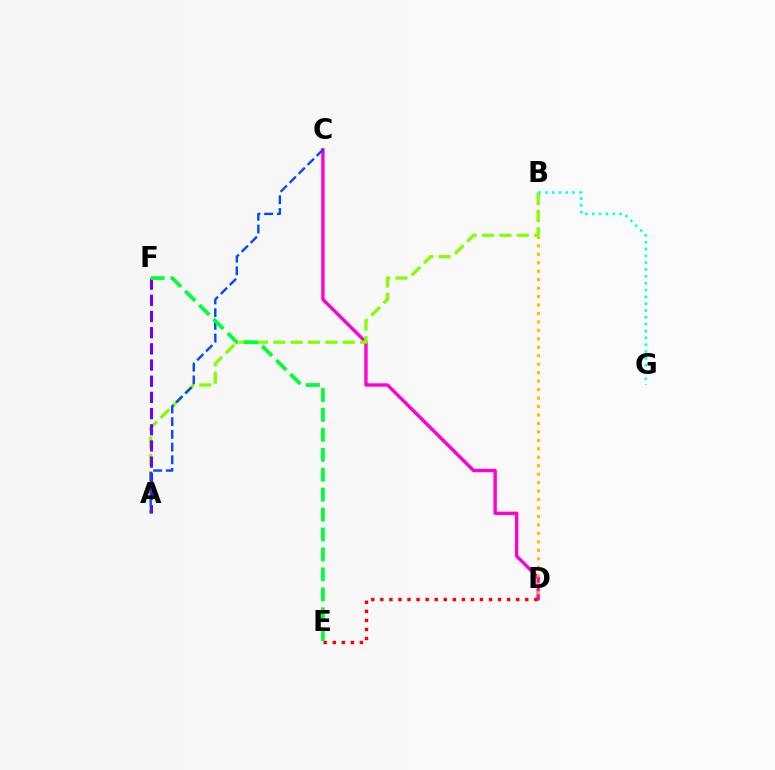{('C', 'D'): [{'color': '#ff00cf', 'line_style': 'solid', 'thickness': 2.43}], ('B', 'D'): [{'color': '#ffbd00', 'line_style': 'dotted', 'thickness': 2.3}], ('A', 'B'): [{'color': '#84ff00', 'line_style': 'dashed', 'thickness': 2.36}], ('D', 'E'): [{'color': '#ff0000', 'line_style': 'dotted', 'thickness': 2.46}], ('A', 'F'): [{'color': '#7200ff', 'line_style': 'dashed', 'thickness': 2.2}], ('A', 'C'): [{'color': '#004bff', 'line_style': 'dashed', 'thickness': 1.72}], ('E', 'F'): [{'color': '#00ff39', 'line_style': 'dashed', 'thickness': 2.71}], ('B', 'G'): [{'color': '#00fff6', 'line_style': 'dotted', 'thickness': 1.86}]}